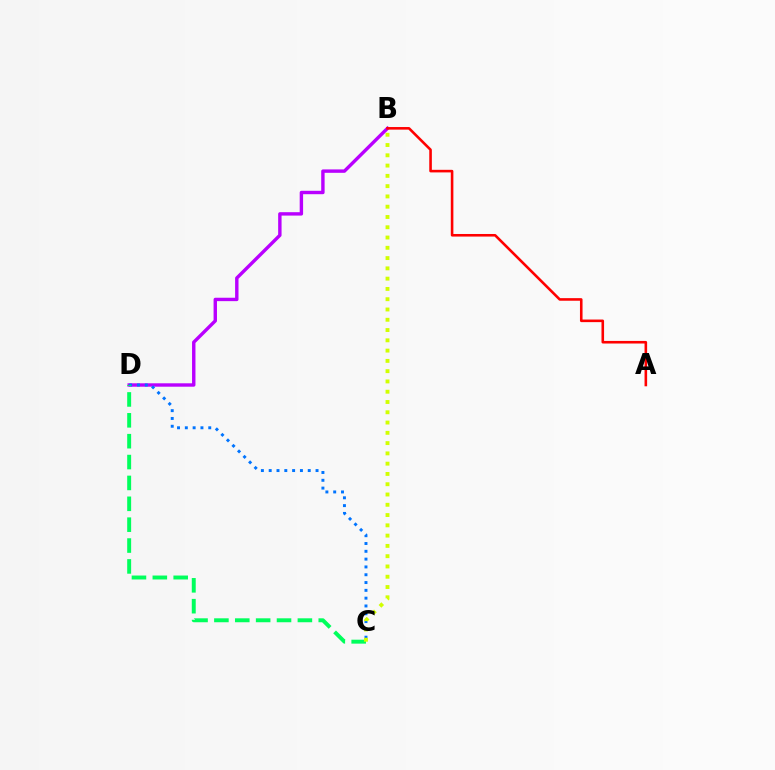{('B', 'D'): [{'color': '#b900ff', 'line_style': 'solid', 'thickness': 2.45}], ('C', 'D'): [{'color': '#0074ff', 'line_style': 'dotted', 'thickness': 2.12}, {'color': '#00ff5c', 'line_style': 'dashed', 'thickness': 2.84}], ('A', 'B'): [{'color': '#ff0000', 'line_style': 'solid', 'thickness': 1.86}], ('B', 'C'): [{'color': '#d1ff00', 'line_style': 'dotted', 'thickness': 2.79}]}